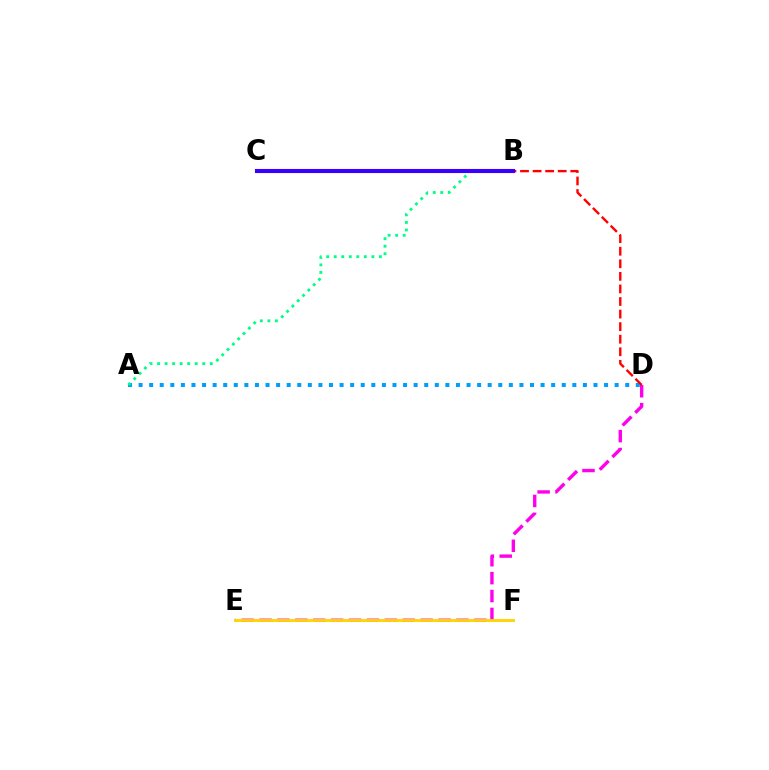{('A', 'D'): [{'color': '#009eff', 'line_style': 'dotted', 'thickness': 2.87}], ('D', 'E'): [{'color': '#ff00ed', 'line_style': 'dashed', 'thickness': 2.43}], ('E', 'F'): [{'color': '#ffd500', 'line_style': 'solid', 'thickness': 2.07}], ('B', 'D'): [{'color': '#ff0000', 'line_style': 'dashed', 'thickness': 1.71}], ('B', 'C'): [{'color': '#4fff00', 'line_style': 'solid', 'thickness': 2.84}, {'color': '#3700ff', 'line_style': 'solid', 'thickness': 2.95}], ('A', 'B'): [{'color': '#00ff86', 'line_style': 'dotted', 'thickness': 2.05}]}